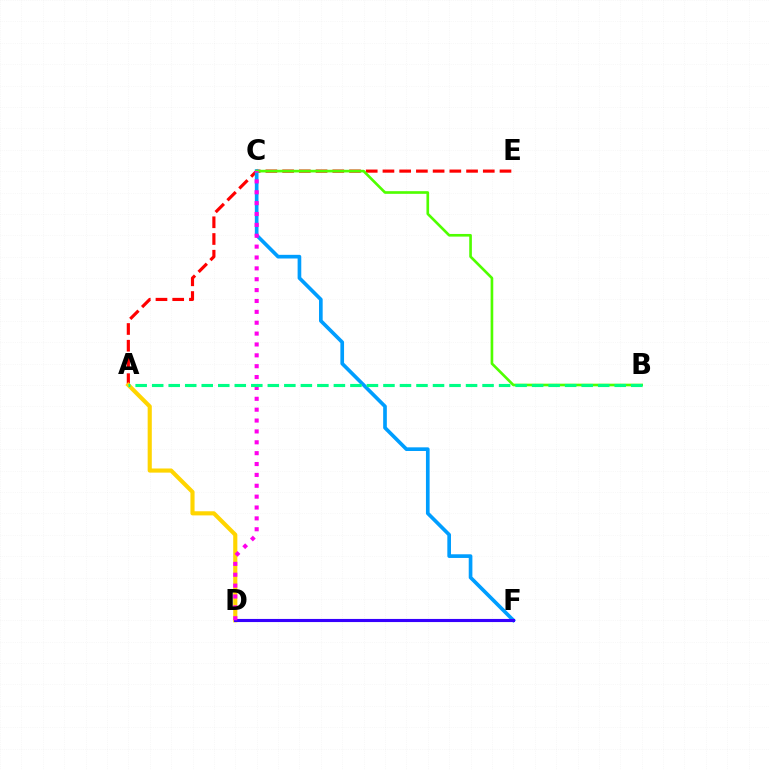{('A', 'E'): [{'color': '#ff0000', 'line_style': 'dashed', 'thickness': 2.27}], ('C', 'F'): [{'color': '#009eff', 'line_style': 'solid', 'thickness': 2.64}], ('A', 'D'): [{'color': '#ffd500', 'line_style': 'solid', 'thickness': 2.98}], ('D', 'F'): [{'color': '#3700ff', 'line_style': 'solid', 'thickness': 2.24}], ('B', 'C'): [{'color': '#4fff00', 'line_style': 'solid', 'thickness': 1.91}], ('C', 'D'): [{'color': '#ff00ed', 'line_style': 'dotted', 'thickness': 2.95}], ('A', 'B'): [{'color': '#00ff86', 'line_style': 'dashed', 'thickness': 2.24}]}